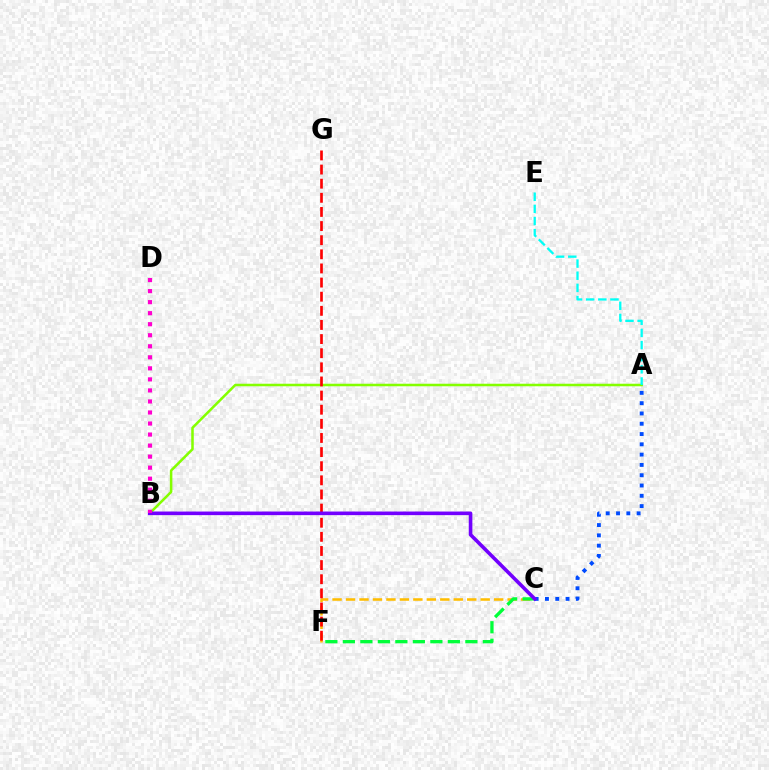{('A', 'B'): [{'color': '#84ff00', 'line_style': 'solid', 'thickness': 1.82}], ('C', 'F'): [{'color': '#ffbd00', 'line_style': 'dashed', 'thickness': 1.83}, {'color': '#00ff39', 'line_style': 'dashed', 'thickness': 2.38}], ('F', 'G'): [{'color': '#ff0000', 'line_style': 'dashed', 'thickness': 1.92}], ('A', 'C'): [{'color': '#004bff', 'line_style': 'dotted', 'thickness': 2.8}], ('B', 'C'): [{'color': '#7200ff', 'line_style': 'solid', 'thickness': 2.6}], ('B', 'D'): [{'color': '#ff00cf', 'line_style': 'dotted', 'thickness': 3.0}], ('A', 'E'): [{'color': '#00fff6', 'line_style': 'dashed', 'thickness': 1.65}]}